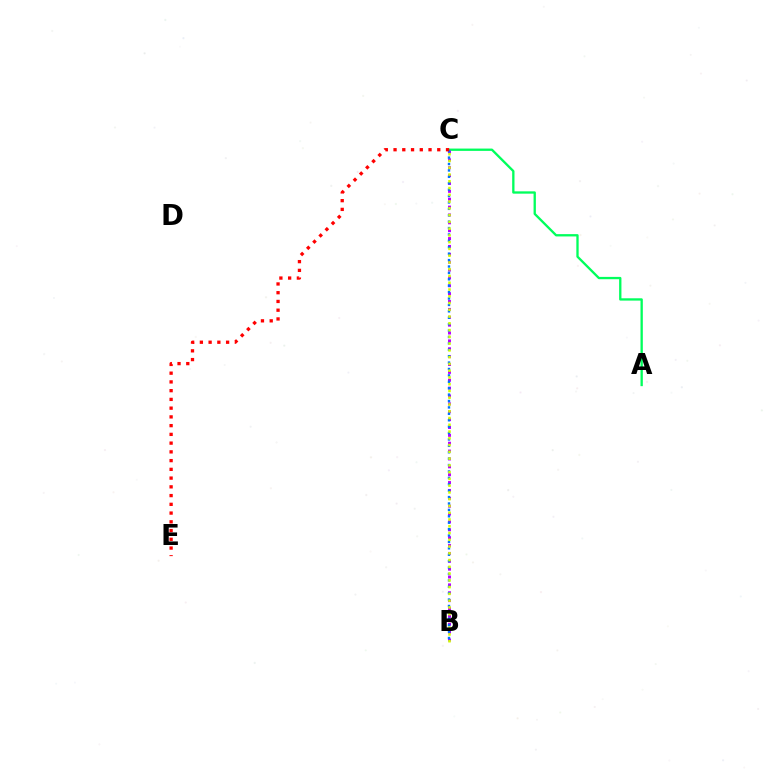{('A', 'C'): [{'color': '#00ff5c', 'line_style': 'solid', 'thickness': 1.67}], ('B', 'C'): [{'color': '#b900ff', 'line_style': 'dotted', 'thickness': 2.14}, {'color': '#0074ff', 'line_style': 'dotted', 'thickness': 1.74}, {'color': '#d1ff00', 'line_style': 'dotted', 'thickness': 1.84}], ('C', 'E'): [{'color': '#ff0000', 'line_style': 'dotted', 'thickness': 2.38}]}